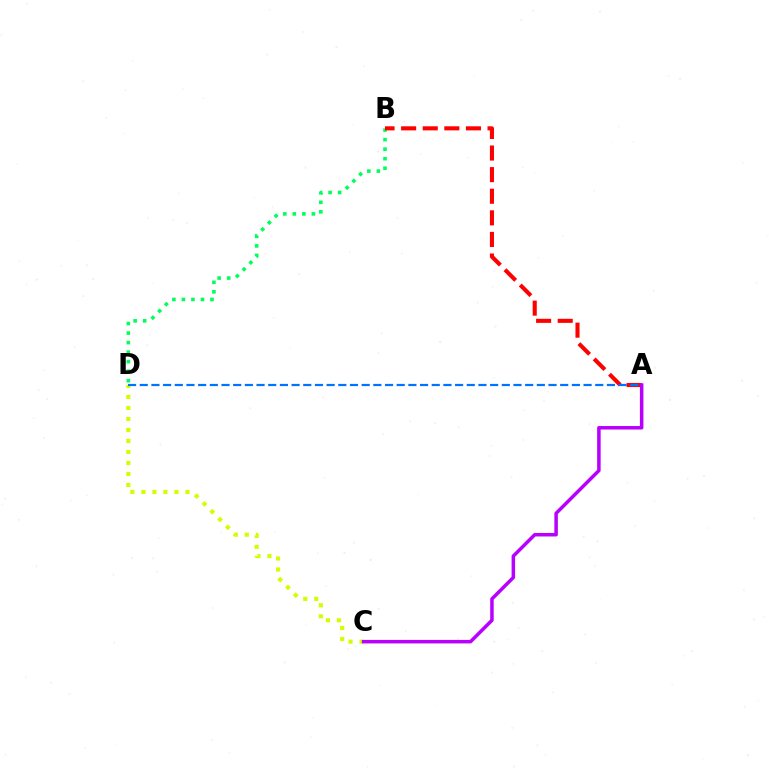{('B', 'D'): [{'color': '#00ff5c', 'line_style': 'dotted', 'thickness': 2.59}], ('C', 'D'): [{'color': '#d1ff00', 'line_style': 'dotted', 'thickness': 2.99}], ('A', 'B'): [{'color': '#ff0000', 'line_style': 'dashed', 'thickness': 2.93}], ('A', 'C'): [{'color': '#b900ff', 'line_style': 'solid', 'thickness': 2.52}], ('A', 'D'): [{'color': '#0074ff', 'line_style': 'dashed', 'thickness': 1.59}]}